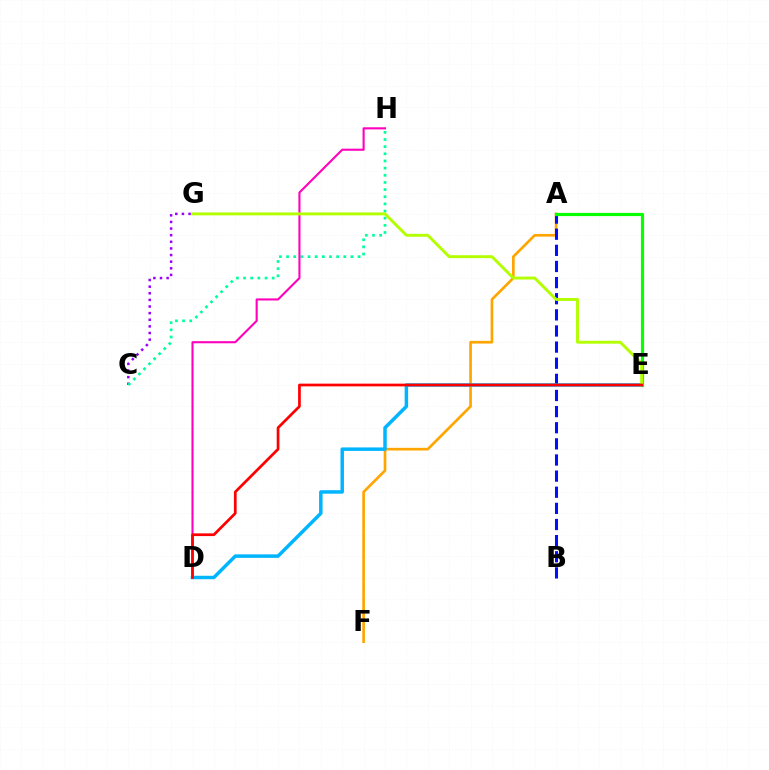{('C', 'G'): [{'color': '#9b00ff', 'line_style': 'dotted', 'thickness': 1.8}], ('A', 'F'): [{'color': '#ffa500', 'line_style': 'solid', 'thickness': 1.93}], ('A', 'B'): [{'color': '#0010ff', 'line_style': 'dashed', 'thickness': 2.19}], ('C', 'H'): [{'color': '#00ff9d', 'line_style': 'dotted', 'thickness': 1.94}], ('A', 'E'): [{'color': '#08ff00', 'line_style': 'solid', 'thickness': 2.3}], ('D', 'H'): [{'color': '#ff00bd', 'line_style': 'solid', 'thickness': 1.51}], ('D', 'E'): [{'color': '#00b5ff', 'line_style': 'solid', 'thickness': 2.51}, {'color': '#ff0000', 'line_style': 'solid', 'thickness': 1.96}], ('E', 'G'): [{'color': '#b3ff00', 'line_style': 'solid', 'thickness': 2.09}]}